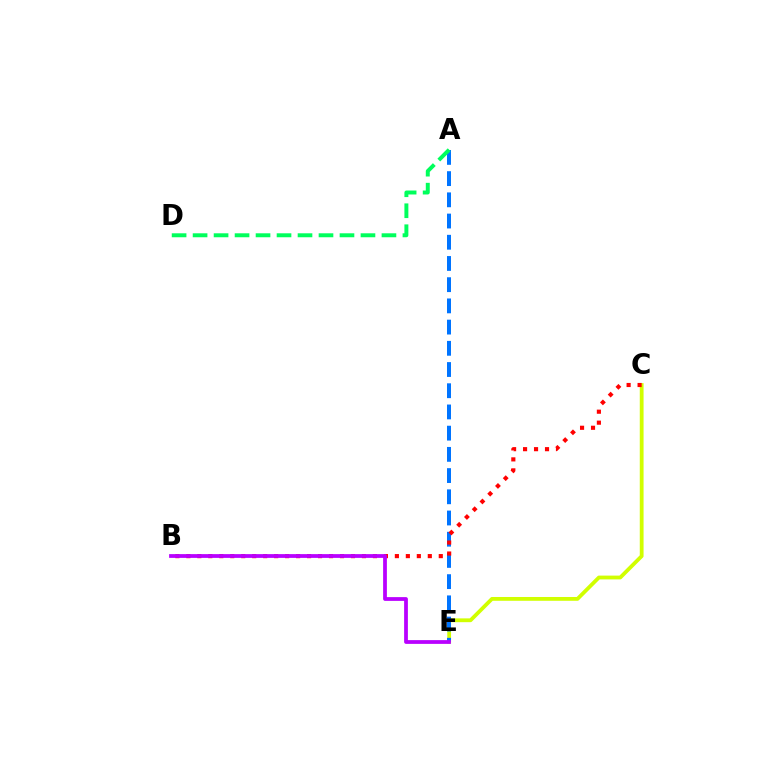{('C', 'E'): [{'color': '#d1ff00', 'line_style': 'solid', 'thickness': 2.74}], ('A', 'E'): [{'color': '#0074ff', 'line_style': 'dashed', 'thickness': 2.88}], ('B', 'C'): [{'color': '#ff0000', 'line_style': 'dotted', 'thickness': 2.98}], ('A', 'D'): [{'color': '#00ff5c', 'line_style': 'dashed', 'thickness': 2.85}], ('B', 'E'): [{'color': '#b900ff', 'line_style': 'solid', 'thickness': 2.71}]}